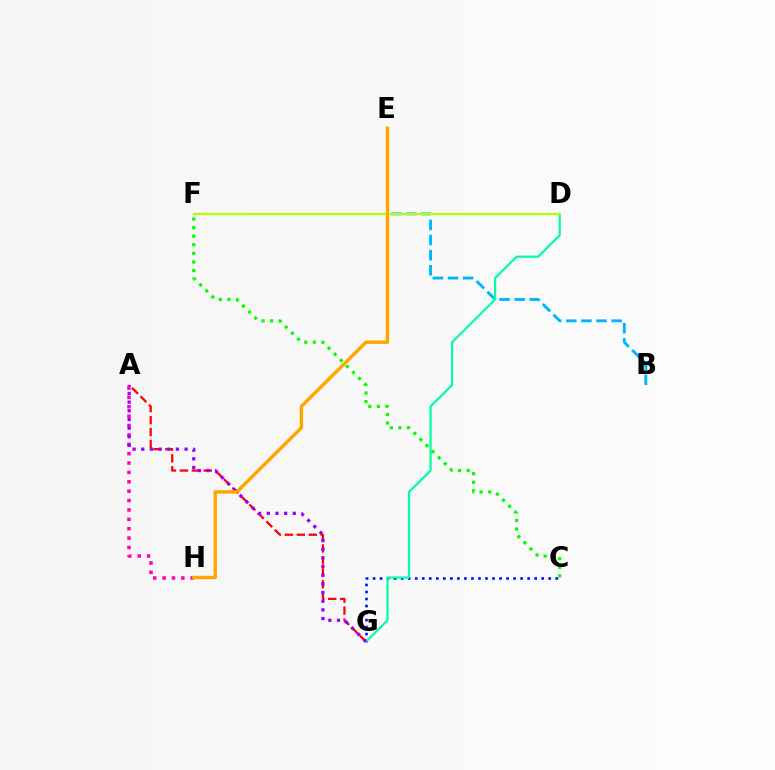{('B', 'E'): [{'color': '#00b5ff', 'line_style': 'dashed', 'thickness': 2.05}], ('A', 'G'): [{'color': '#ff0000', 'line_style': 'dashed', 'thickness': 1.62}, {'color': '#9b00ff', 'line_style': 'dotted', 'thickness': 2.35}], ('C', 'G'): [{'color': '#0010ff', 'line_style': 'dotted', 'thickness': 1.91}], ('D', 'G'): [{'color': '#00ff9d', 'line_style': 'solid', 'thickness': 1.58}], ('D', 'F'): [{'color': '#b3ff00', 'line_style': 'solid', 'thickness': 1.54}], ('A', 'H'): [{'color': '#ff00bd', 'line_style': 'dotted', 'thickness': 2.55}], ('C', 'F'): [{'color': '#08ff00', 'line_style': 'dotted', 'thickness': 2.33}], ('E', 'H'): [{'color': '#ffa500', 'line_style': 'solid', 'thickness': 2.47}]}